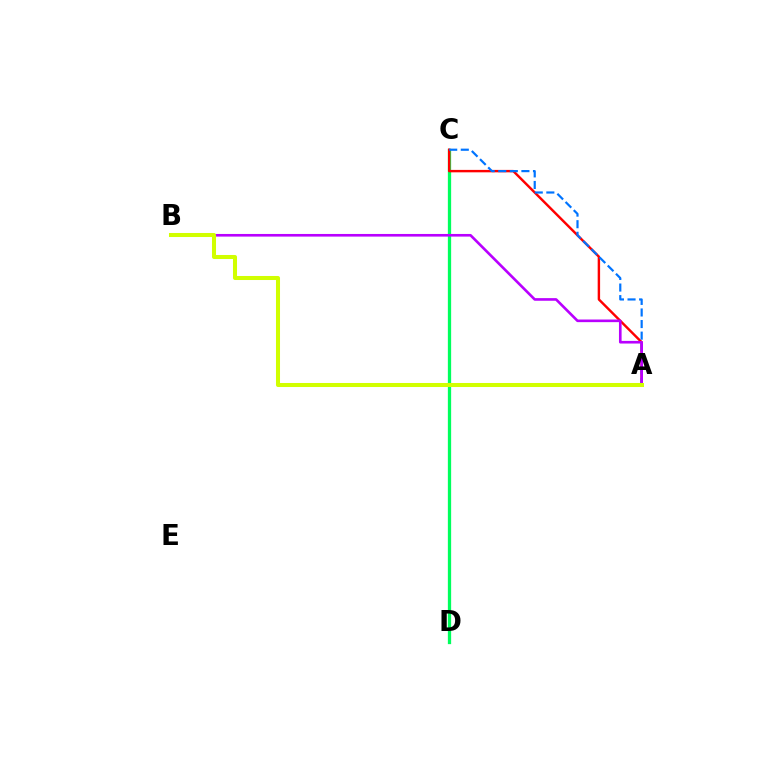{('C', 'D'): [{'color': '#00ff5c', 'line_style': 'solid', 'thickness': 2.36}], ('A', 'C'): [{'color': '#ff0000', 'line_style': 'solid', 'thickness': 1.75}, {'color': '#0074ff', 'line_style': 'dashed', 'thickness': 1.57}], ('A', 'B'): [{'color': '#b900ff', 'line_style': 'solid', 'thickness': 1.89}, {'color': '#d1ff00', 'line_style': 'solid', 'thickness': 2.91}]}